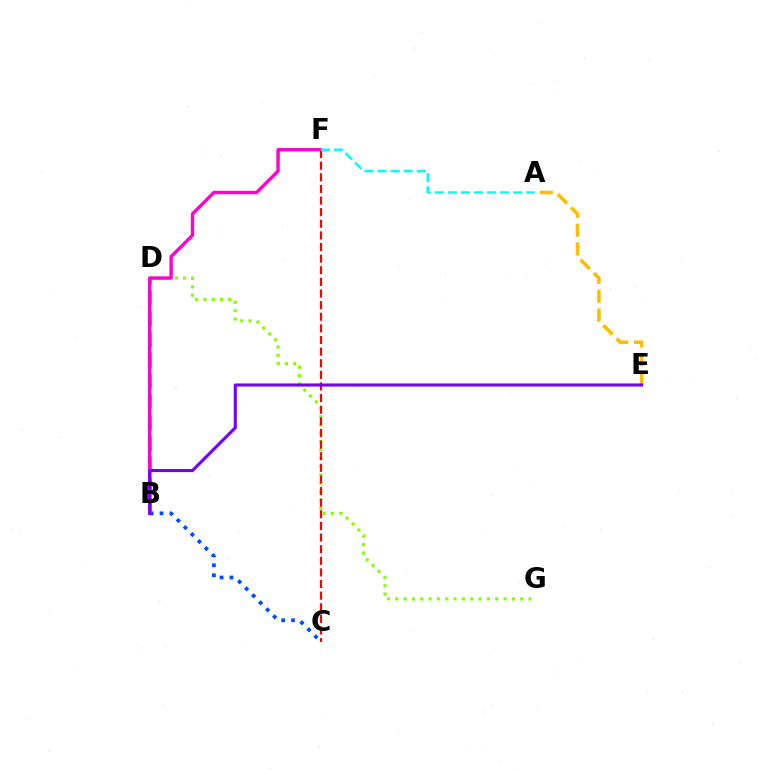{('D', 'G'): [{'color': '#84ff00', 'line_style': 'dotted', 'thickness': 2.26}], ('B', 'D'): [{'color': '#00ff39', 'line_style': 'dashed', 'thickness': 2.82}], ('A', 'E'): [{'color': '#ffbd00', 'line_style': 'dashed', 'thickness': 2.55}], ('B', 'F'): [{'color': '#ff00cf', 'line_style': 'solid', 'thickness': 2.43}], ('B', 'C'): [{'color': '#004bff', 'line_style': 'dotted', 'thickness': 2.69}], ('C', 'F'): [{'color': '#ff0000', 'line_style': 'dashed', 'thickness': 1.58}], ('B', 'E'): [{'color': '#7200ff', 'line_style': 'solid', 'thickness': 2.23}], ('A', 'F'): [{'color': '#00fff6', 'line_style': 'dashed', 'thickness': 1.78}]}